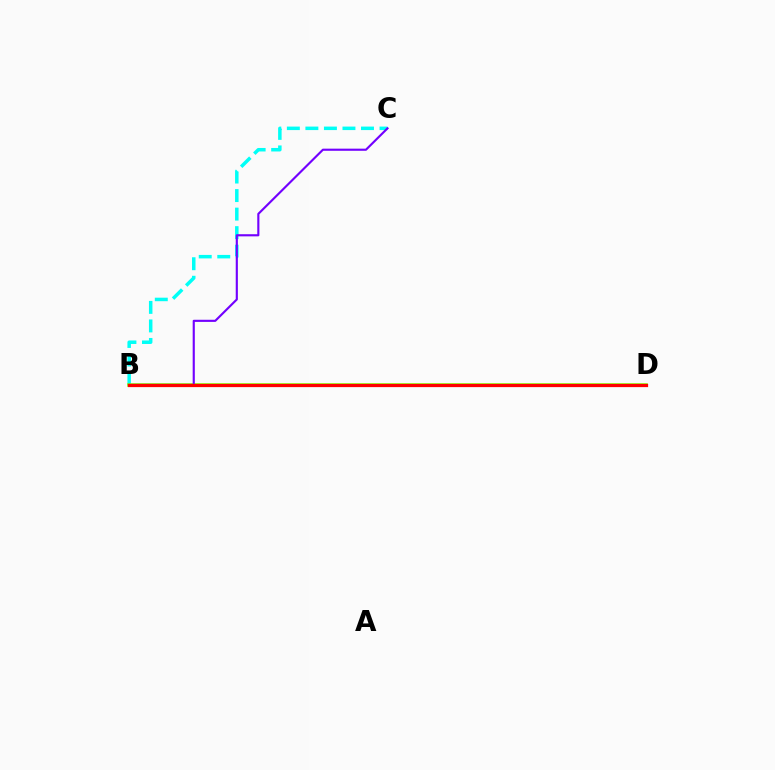{('B', 'C'): [{'color': '#00fff6', 'line_style': 'dashed', 'thickness': 2.52}, {'color': '#7200ff', 'line_style': 'solid', 'thickness': 1.54}], ('B', 'D'): [{'color': '#84ff00', 'line_style': 'solid', 'thickness': 2.56}, {'color': '#ff0000', 'line_style': 'solid', 'thickness': 2.33}]}